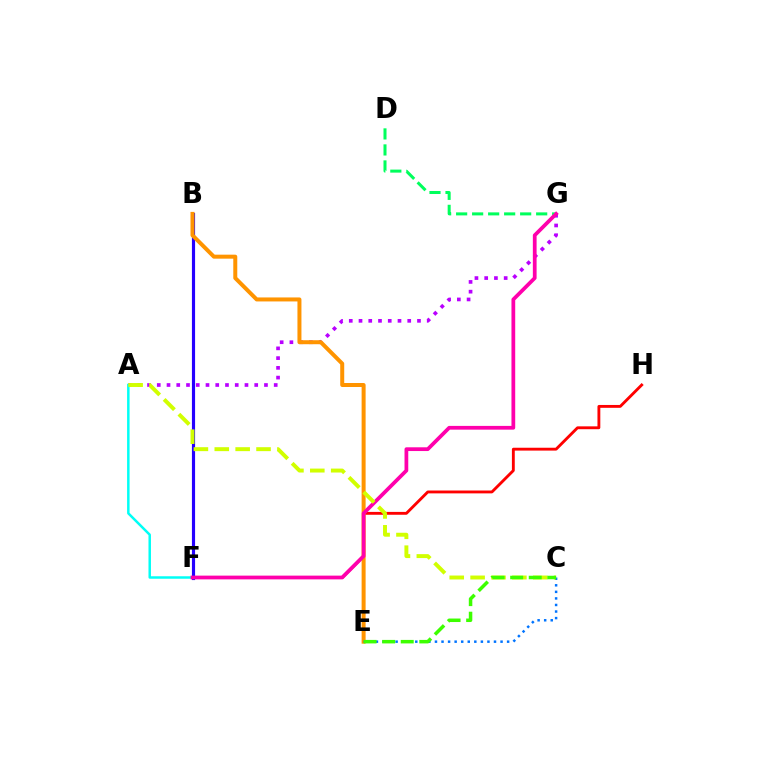{('B', 'F'): [{'color': '#2500ff', 'line_style': 'solid', 'thickness': 2.27}], ('F', 'H'): [{'color': '#ff0000', 'line_style': 'solid', 'thickness': 2.06}], ('D', 'G'): [{'color': '#00ff5c', 'line_style': 'dashed', 'thickness': 2.17}], ('A', 'G'): [{'color': '#b900ff', 'line_style': 'dotted', 'thickness': 2.65}], ('B', 'E'): [{'color': '#ff9400', 'line_style': 'solid', 'thickness': 2.88}], ('A', 'F'): [{'color': '#00fff6', 'line_style': 'solid', 'thickness': 1.79}], ('F', 'G'): [{'color': '#ff00ac', 'line_style': 'solid', 'thickness': 2.7}], ('C', 'E'): [{'color': '#0074ff', 'line_style': 'dotted', 'thickness': 1.78}, {'color': '#3dff00', 'line_style': 'dashed', 'thickness': 2.52}], ('A', 'C'): [{'color': '#d1ff00', 'line_style': 'dashed', 'thickness': 2.84}]}